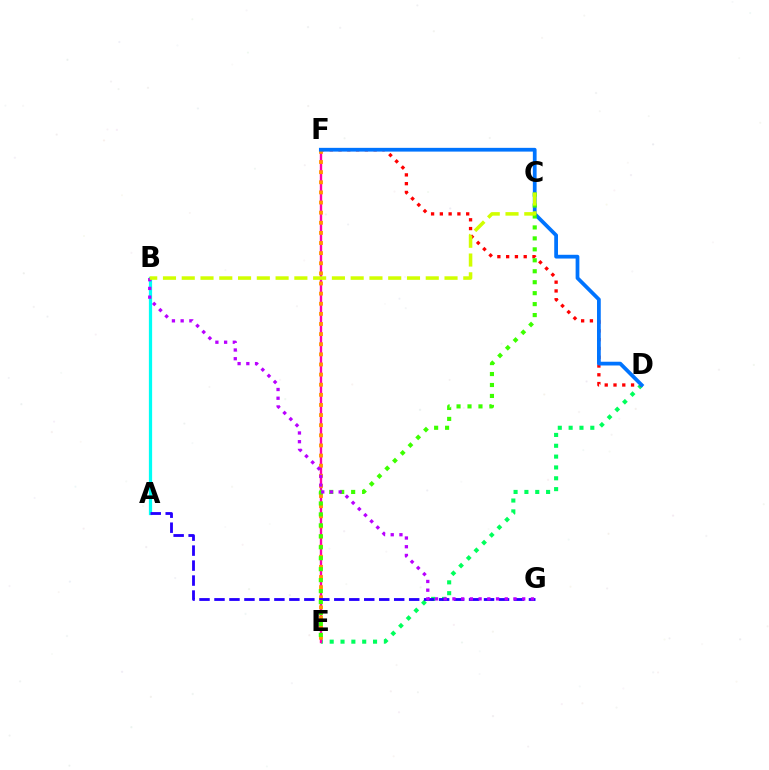{('A', 'B'): [{'color': '#00fff6', 'line_style': 'solid', 'thickness': 2.33}], ('D', 'E'): [{'color': '#00ff5c', 'line_style': 'dotted', 'thickness': 2.94}], ('D', 'F'): [{'color': '#ff0000', 'line_style': 'dotted', 'thickness': 2.38}, {'color': '#0074ff', 'line_style': 'solid', 'thickness': 2.7}], ('E', 'F'): [{'color': '#ff00ac', 'line_style': 'solid', 'thickness': 1.71}, {'color': '#ff9400', 'line_style': 'dotted', 'thickness': 2.75}], ('A', 'G'): [{'color': '#2500ff', 'line_style': 'dashed', 'thickness': 2.03}], ('C', 'E'): [{'color': '#3dff00', 'line_style': 'dotted', 'thickness': 2.98}], ('B', 'G'): [{'color': '#b900ff', 'line_style': 'dotted', 'thickness': 2.37}], ('B', 'C'): [{'color': '#d1ff00', 'line_style': 'dashed', 'thickness': 2.55}]}